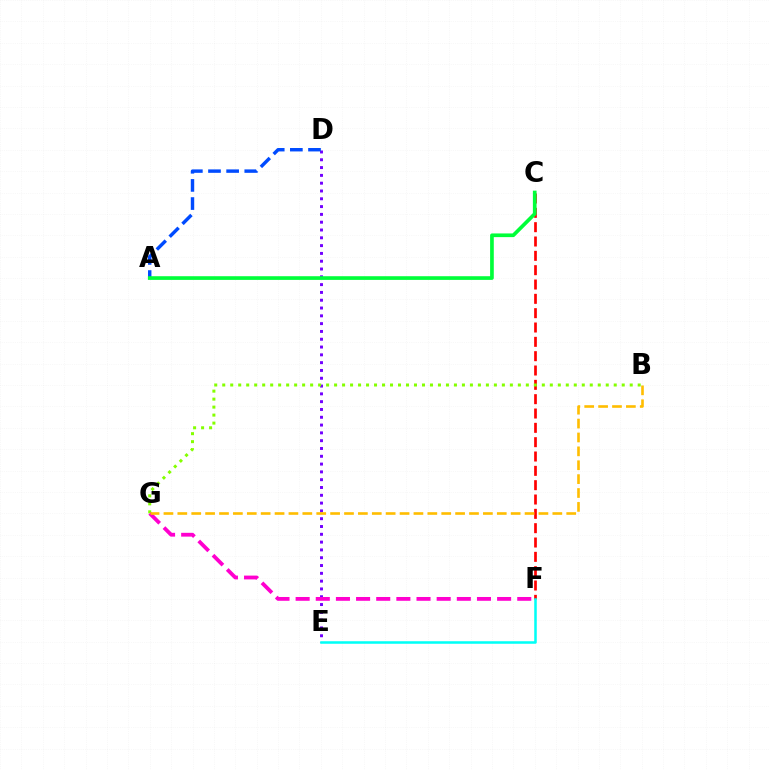{('D', 'E'): [{'color': '#7200ff', 'line_style': 'dotted', 'thickness': 2.12}], ('C', 'F'): [{'color': '#ff0000', 'line_style': 'dashed', 'thickness': 1.95}], ('B', 'G'): [{'color': '#84ff00', 'line_style': 'dotted', 'thickness': 2.17}, {'color': '#ffbd00', 'line_style': 'dashed', 'thickness': 1.89}], ('A', 'D'): [{'color': '#004bff', 'line_style': 'dashed', 'thickness': 2.46}], ('F', 'G'): [{'color': '#ff00cf', 'line_style': 'dashed', 'thickness': 2.74}], ('E', 'F'): [{'color': '#00fff6', 'line_style': 'solid', 'thickness': 1.82}], ('A', 'C'): [{'color': '#00ff39', 'line_style': 'solid', 'thickness': 2.65}]}